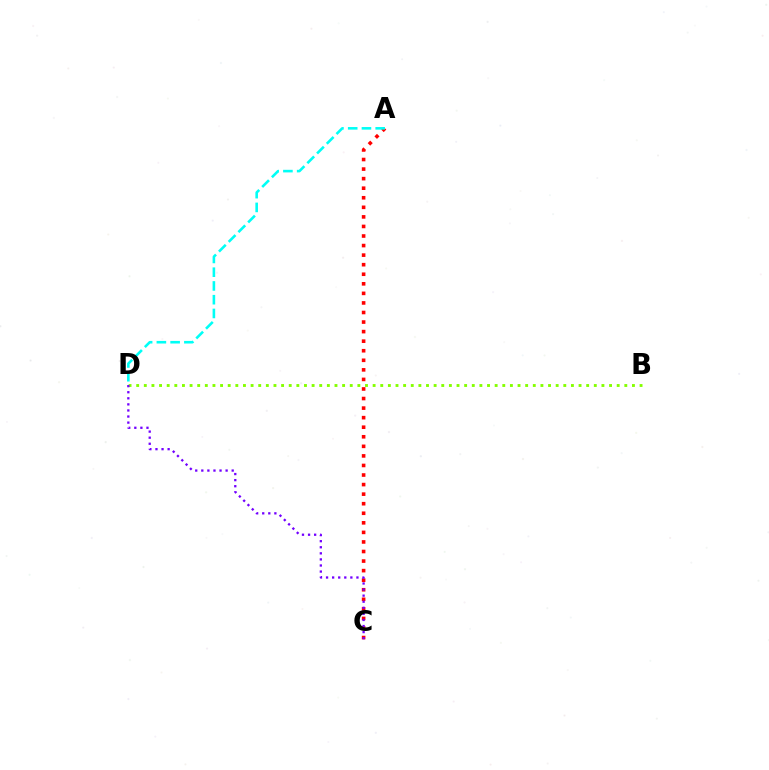{('A', 'C'): [{'color': '#ff0000', 'line_style': 'dotted', 'thickness': 2.6}], ('B', 'D'): [{'color': '#84ff00', 'line_style': 'dotted', 'thickness': 2.07}], ('C', 'D'): [{'color': '#7200ff', 'line_style': 'dotted', 'thickness': 1.65}], ('A', 'D'): [{'color': '#00fff6', 'line_style': 'dashed', 'thickness': 1.87}]}